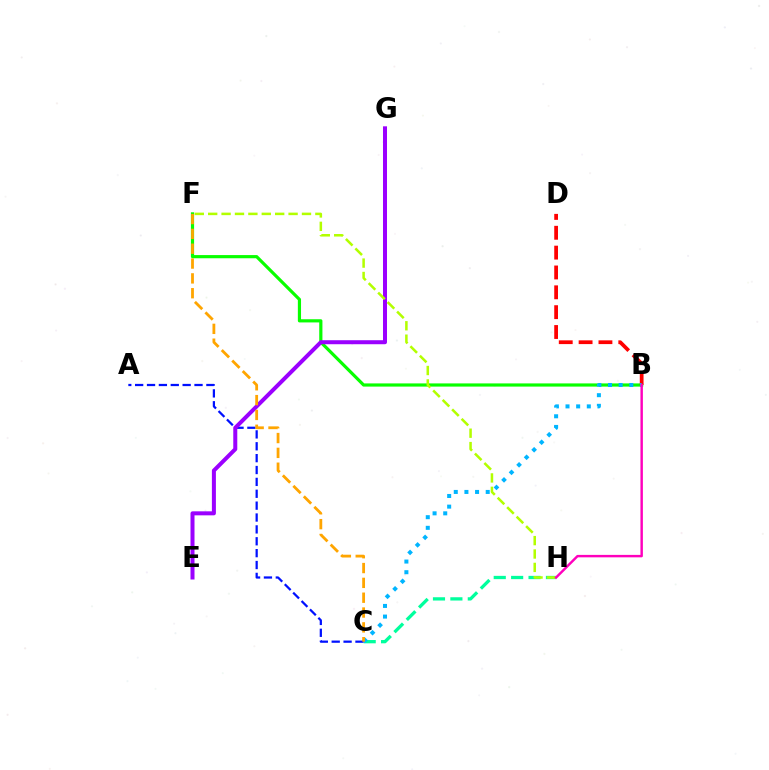{('C', 'H'): [{'color': '#00ff9d', 'line_style': 'dashed', 'thickness': 2.36}], ('B', 'F'): [{'color': '#08ff00', 'line_style': 'solid', 'thickness': 2.29}], ('B', 'D'): [{'color': '#ff0000', 'line_style': 'dashed', 'thickness': 2.7}], ('B', 'C'): [{'color': '#00b5ff', 'line_style': 'dotted', 'thickness': 2.89}], ('A', 'C'): [{'color': '#0010ff', 'line_style': 'dashed', 'thickness': 1.61}], ('E', 'G'): [{'color': '#9b00ff', 'line_style': 'solid', 'thickness': 2.89}], ('C', 'F'): [{'color': '#ffa500', 'line_style': 'dashed', 'thickness': 2.01}], ('F', 'H'): [{'color': '#b3ff00', 'line_style': 'dashed', 'thickness': 1.82}], ('B', 'H'): [{'color': '#ff00bd', 'line_style': 'solid', 'thickness': 1.76}]}